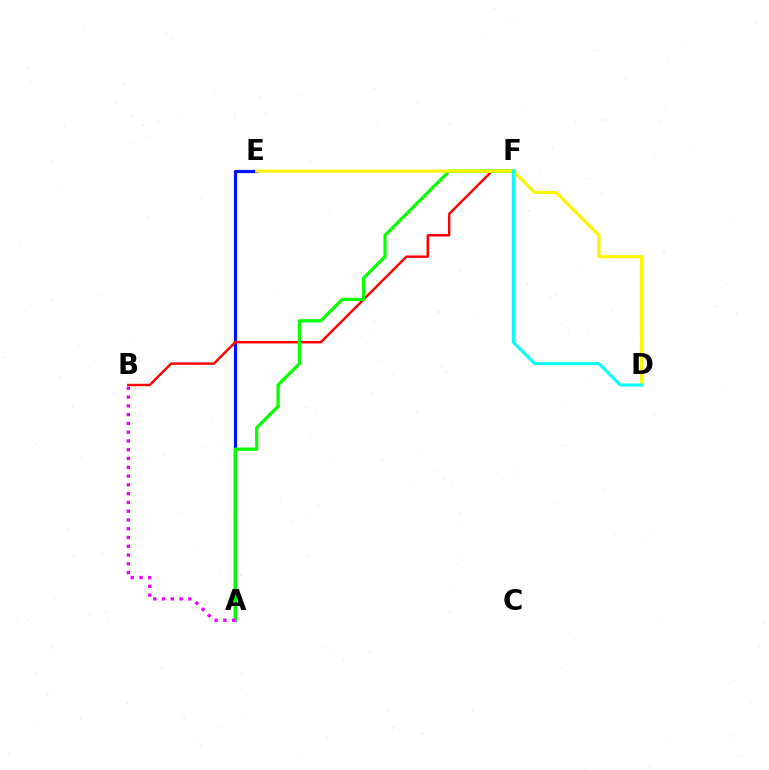{('A', 'E'): [{'color': '#0010ff', 'line_style': 'solid', 'thickness': 2.31}], ('B', 'F'): [{'color': '#ff0000', 'line_style': 'solid', 'thickness': 1.76}], ('A', 'F'): [{'color': '#08ff00', 'line_style': 'solid', 'thickness': 2.33}], ('A', 'B'): [{'color': '#ee00ff', 'line_style': 'dotted', 'thickness': 2.38}], ('D', 'E'): [{'color': '#fcf500', 'line_style': 'solid', 'thickness': 2.33}], ('D', 'F'): [{'color': '#00fff6', 'line_style': 'solid', 'thickness': 2.17}]}